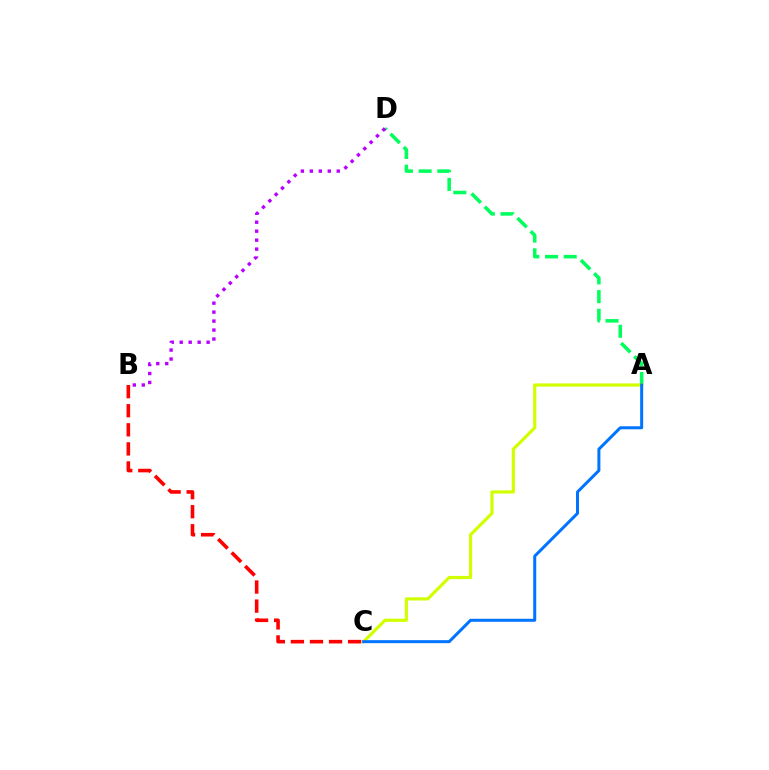{('A', 'D'): [{'color': '#00ff5c', 'line_style': 'dashed', 'thickness': 2.54}], ('B', 'C'): [{'color': '#ff0000', 'line_style': 'dashed', 'thickness': 2.59}], ('B', 'D'): [{'color': '#b900ff', 'line_style': 'dotted', 'thickness': 2.44}], ('A', 'C'): [{'color': '#d1ff00', 'line_style': 'solid', 'thickness': 2.29}, {'color': '#0074ff', 'line_style': 'solid', 'thickness': 2.16}]}